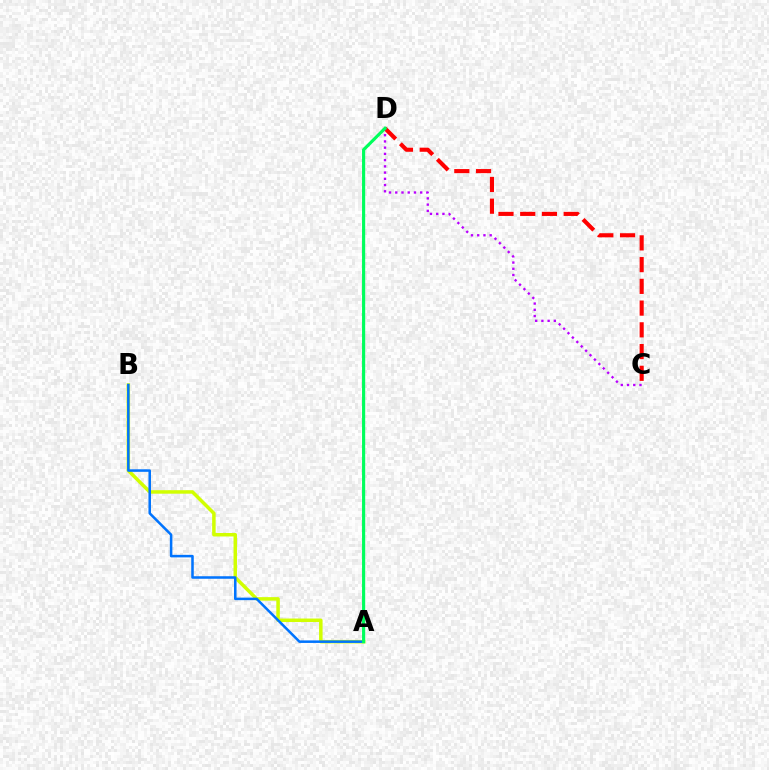{('C', 'D'): [{'color': '#ff0000', 'line_style': 'dashed', 'thickness': 2.95}, {'color': '#b900ff', 'line_style': 'dotted', 'thickness': 1.69}], ('A', 'B'): [{'color': '#d1ff00', 'line_style': 'solid', 'thickness': 2.52}, {'color': '#0074ff', 'line_style': 'solid', 'thickness': 1.82}], ('A', 'D'): [{'color': '#00ff5c', 'line_style': 'solid', 'thickness': 2.27}]}